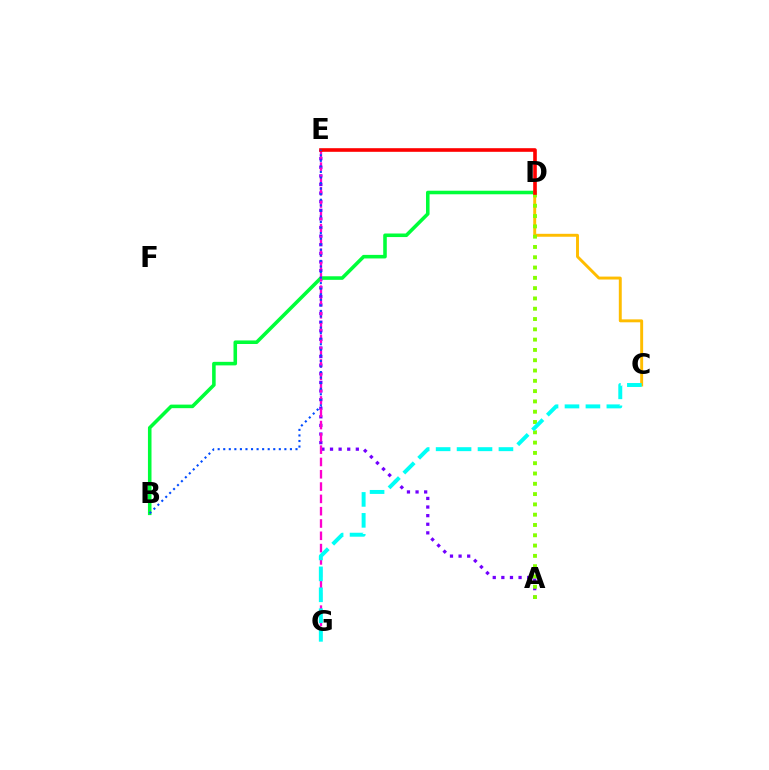{('A', 'E'): [{'color': '#7200ff', 'line_style': 'dotted', 'thickness': 2.34}], ('B', 'D'): [{'color': '#00ff39', 'line_style': 'solid', 'thickness': 2.56}], ('C', 'D'): [{'color': '#ffbd00', 'line_style': 'solid', 'thickness': 2.11}], ('E', 'G'): [{'color': '#ff00cf', 'line_style': 'dashed', 'thickness': 1.67}], ('A', 'D'): [{'color': '#84ff00', 'line_style': 'dotted', 'thickness': 2.8}], ('D', 'E'): [{'color': '#ff0000', 'line_style': 'solid', 'thickness': 2.6}], ('C', 'G'): [{'color': '#00fff6', 'line_style': 'dashed', 'thickness': 2.84}], ('B', 'E'): [{'color': '#004bff', 'line_style': 'dotted', 'thickness': 1.51}]}